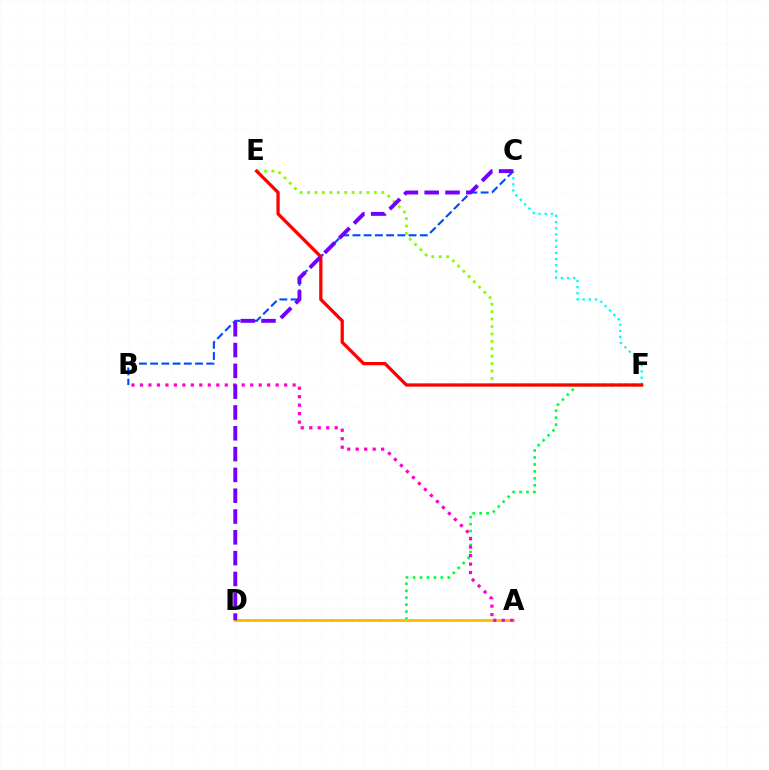{('E', 'F'): [{'color': '#84ff00', 'line_style': 'dotted', 'thickness': 2.02}, {'color': '#ff0000', 'line_style': 'solid', 'thickness': 2.36}], ('D', 'F'): [{'color': '#00ff39', 'line_style': 'dotted', 'thickness': 1.89}], ('B', 'C'): [{'color': '#004bff', 'line_style': 'dashed', 'thickness': 1.52}], ('C', 'F'): [{'color': '#00fff6', 'line_style': 'dotted', 'thickness': 1.68}], ('A', 'D'): [{'color': '#ffbd00', 'line_style': 'solid', 'thickness': 2.07}], ('A', 'B'): [{'color': '#ff00cf', 'line_style': 'dotted', 'thickness': 2.3}], ('C', 'D'): [{'color': '#7200ff', 'line_style': 'dashed', 'thickness': 2.83}]}